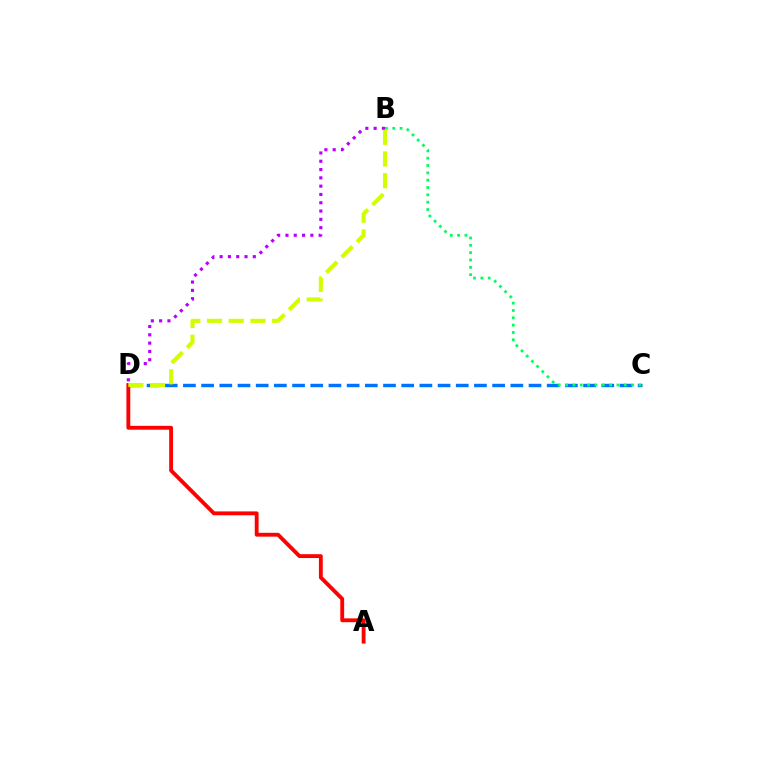{('C', 'D'): [{'color': '#0074ff', 'line_style': 'dashed', 'thickness': 2.47}], ('B', 'D'): [{'color': '#b900ff', 'line_style': 'dotted', 'thickness': 2.25}, {'color': '#d1ff00', 'line_style': 'dashed', 'thickness': 2.95}], ('B', 'C'): [{'color': '#00ff5c', 'line_style': 'dotted', 'thickness': 1.99}], ('A', 'D'): [{'color': '#ff0000', 'line_style': 'solid', 'thickness': 2.77}]}